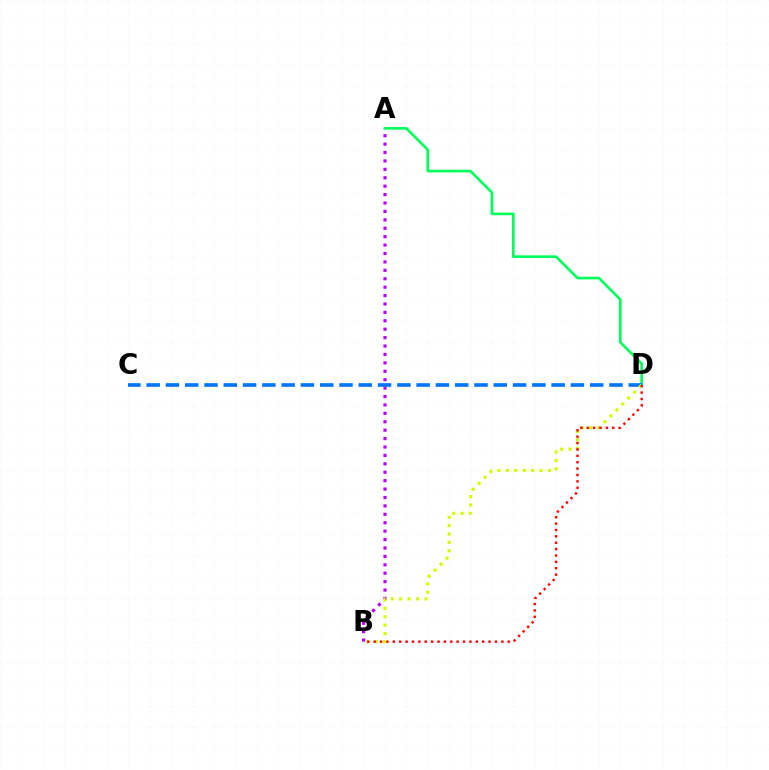{('A', 'B'): [{'color': '#b900ff', 'line_style': 'dotted', 'thickness': 2.29}], ('A', 'D'): [{'color': '#00ff5c', 'line_style': 'solid', 'thickness': 1.93}], ('C', 'D'): [{'color': '#0074ff', 'line_style': 'dashed', 'thickness': 2.62}], ('B', 'D'): [{'color': '#d1ff00', 'line_style': 'dotted', 'thickness': 2.28}, {'color': '#ff0000', 'line_style': 'dotted', 'thickness': 1.73}]}